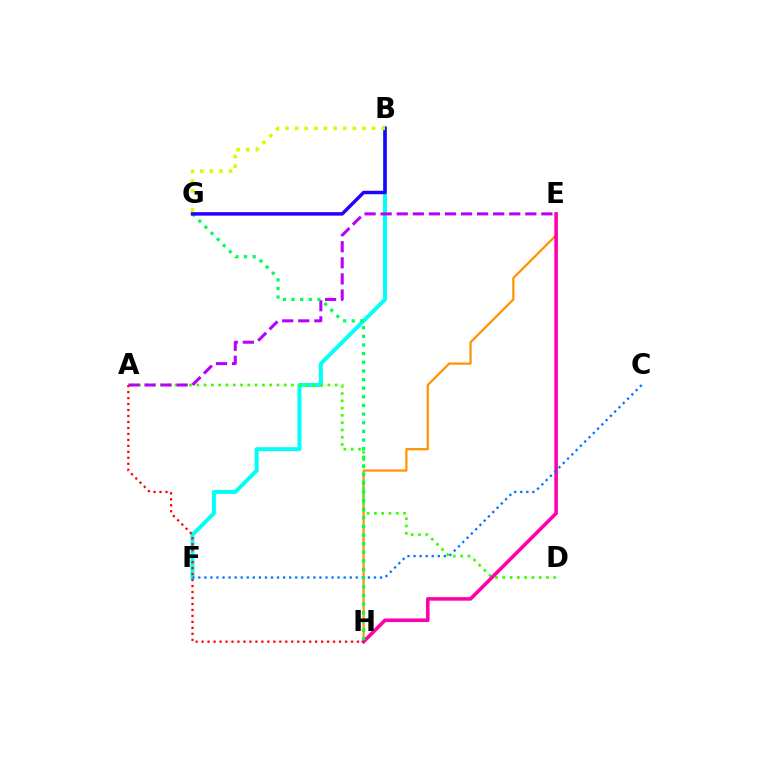{('B', 'F'): [{'color': '#00fff6', 'line_style': 'solid', 'thickness': 2.86}], ('E', 'H'): [{'color': '#ff9400', 'line_style': 'solid', 'thickness': 1.61}, {'color': '#ff00ac', 'line_style': 'solid', 'thickness': 2.58}], ('A', 'D'): [{'color': '#3dff00', 'line_style': 'dotted', 'thickness': 1.98}], ('A', 'E'): [{'color': '#b900ff', 'line_style': 'dashed', 'thickness': 2.18}], ('C', 'F'): [{'color': '#0074ff', 'line_style': 'dotted', 'thickness': 1.65}], ('G', 'H'): [{'color': '#00ff5c', 'line_style': 'dotted', 'thickness': 2.35}], ('B', 'G'): [{'color': '#2500ff', 'line_style': 'solid', 'thickness': 2.49}, {'color': '#d1ff00', 'line_style': 'dotted', 'thickness': 2.61}], ('A', 'H'): [{'color': '#ff0000', 'line_style': 'dotted', 'thickness': 1.62}]}